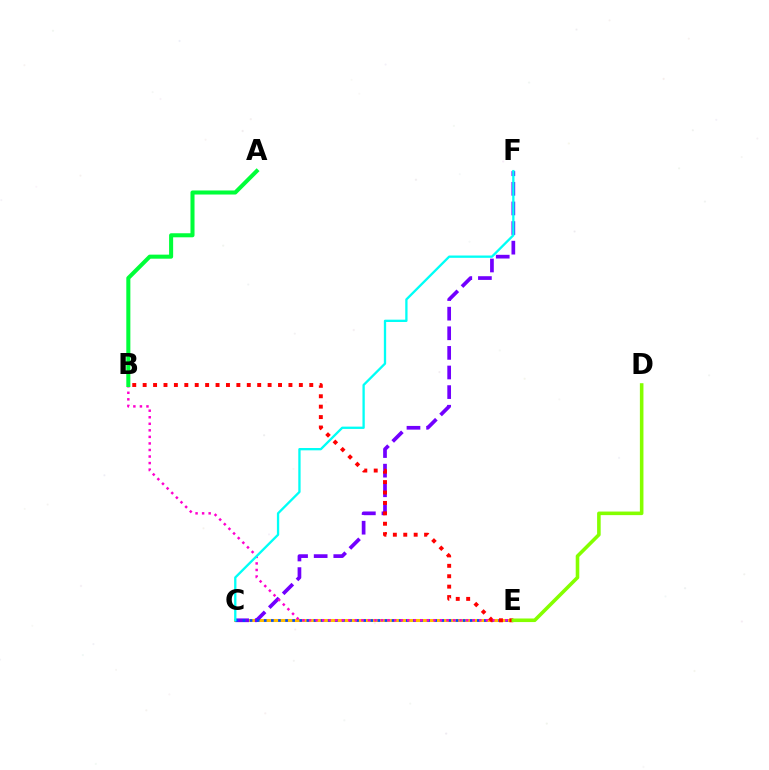{('C', 'E'): [{'color': '#ffbd00', 'line_style': 'solid', 'thickness': 2.18}, {'color': '#004bff', 'line_style': 'dotted', 'thickness': 1.93}], ('C', 'F'): [{'color': '#7200ff', 'line_style': 'dashed', 'thickness': 2.66}, {'color': '#00fff6', 'line_style': 'solid', 'thickness': 1.67}], ('B', 'E'): [{'color': '#ff00cf', 'line_style': 'dotted', 'thickness': 1.78}, {'color': '#ff0000', 'line_style': 'dotted', 'thickness': 2.83}], ('A', 'B'): [{'color': '#00ff39', 'line_style': 'solid', 'thickness': 2.91}], ('D', 'E'): [{'color': '#84ff00', 'line_style': 'solid', 'thickness': 2.57}]}